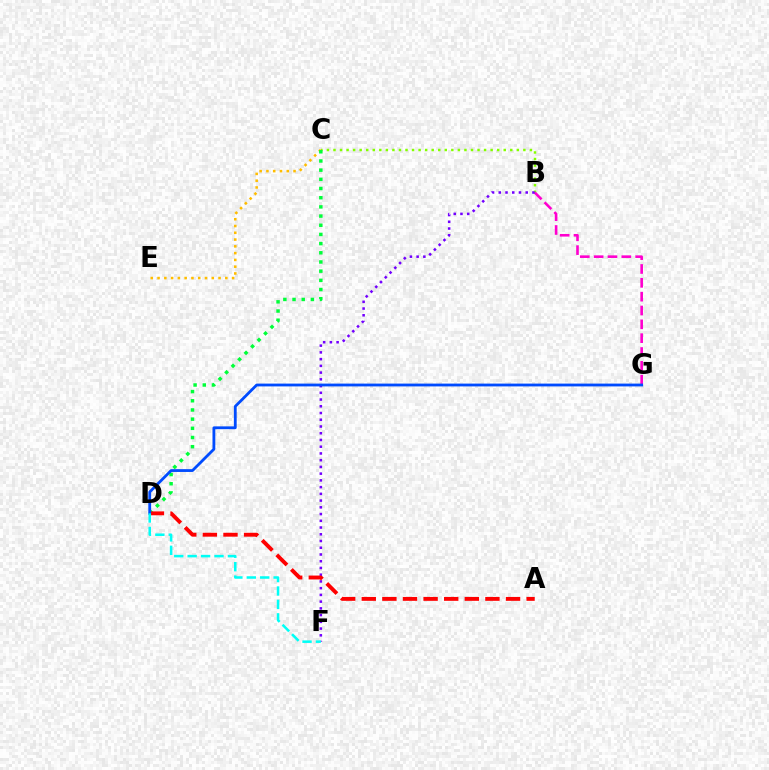{('B', 'C'): [{'color': '#84ff00', 'line_style': 'dotted', 'thickness': 1.78}], ('B', 'G'): [{'color': '#ff00cf', 'line_style': 'dashed', 'thickness': 1.88}], ('B', 'F'): [{'color': '#7200ff', 'line_style': 'dotted', 'thickness': 1.83}], ('C', 'E'): [{'color': '#ffbd00', 'line_style': 'dotted', 'thickness': 1.84}], ('C', 'D'): [{'color': '#00ff39', 'line_style': 'dotted', 'thickness': 2.49}], ('A', 'D'): [{'color': '#ff0000', 'line_style': 'dashed', 'thickness': 2.8}], ('D', 'G'): [{'color': '#004bff', 'line_style': 'solid', 'thickness': 2.02}], ('D', 'F'): [{'color': '#00fff6', 'line_style': 'dashed', 'thickness': 1.82}]}